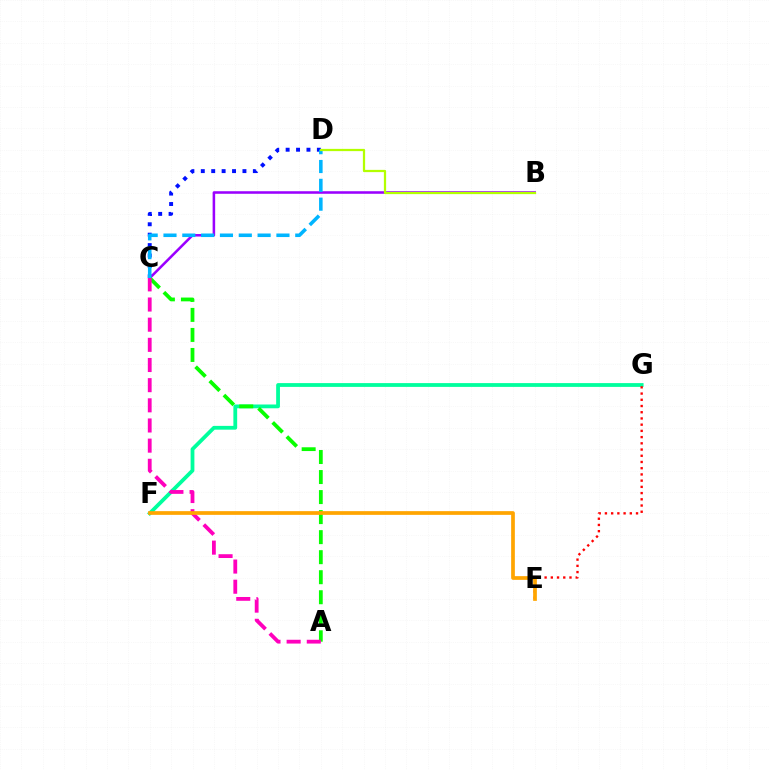{('F', 'G'): [{'color': '#00ff9d', 'line_style': 'solid', 'thickness': 2.73}], ('C', 'D'): [{'color': '#0010ff', 'line_style': 'dotted', 'thickness': 2.83}, {'color': '#00b5ff', 'line_style': 'dashed', 'thickness': 2.56}], ('B', 'C'): [{'color': '#9b00ff', 'line_style': 'solid', 'thickness': 1.83}], ('A', 'C'): [{'color': '#08ff00', 'line_style': 'dashed', 'thickness': 2.72}, {'color': '#ff00bd', 'line_style': 'dashed', 'thickness': 2.74}], ('E', 'G'): [{'color': '#ff0000', 'line_style': 'dotted', 'thickness': 1.69}], ('B', 'D'): [{'color': '#b3ff00', 'line_style': 'solid', 'thickness': 1.62}], ('E', 'F'): [{'color': '#ffa500', 'line_style': 'solid', 'thickness': 2.67}]}